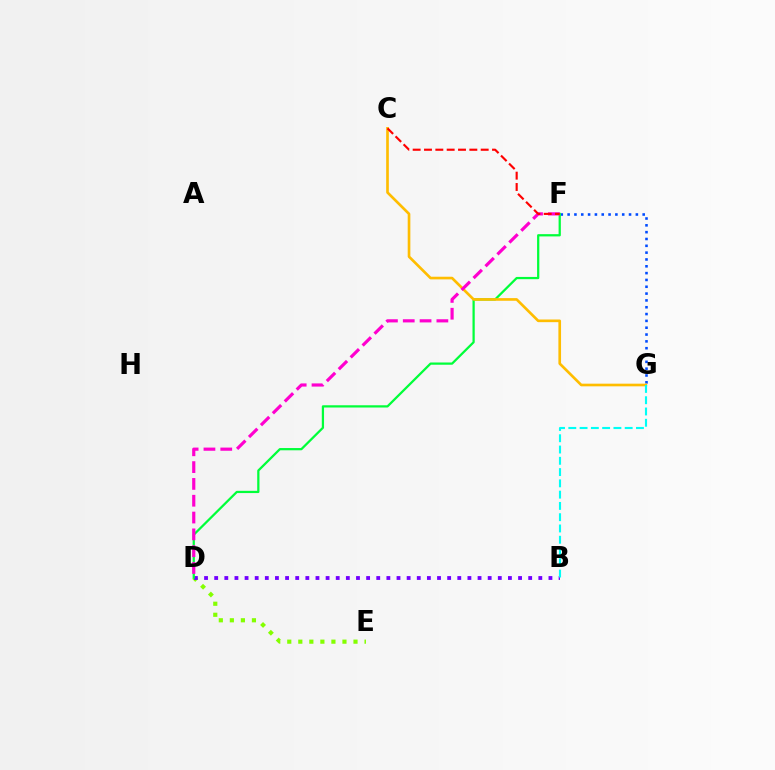{('F', 'G'): [{'color': '#004bff', 'line_style': 'dotted', 'thickness': 1.85}], ('D', 'E'): [{'color': '#84ff00', 'line_style': 'dotted', 'thickness': 3.0}], ('B', 'D'): [{'color': '#7200ff', 'line_style': 'dotted', 'thickness': 2.75}], ('D', 'F'): [{'color': '#00ff39', 'line_style': 'solid', 'thickness': 1.62}, {'color': '#ff00cf', 'line_style': 'dashed', 'thickness': 2.28}], ('C', 'G'): [{'color': '#ffbd00', 'line_style': 'solid', 'thickness': 1.91}], ('B', 'G'): [{'color': '#00fff6', 'line_style': 'dashed', 'thickness': 1.53}], ('C', 'F'): [{'color': '#ff0000', 'line_style': 'dashed', 'thickness': 1.54}]}